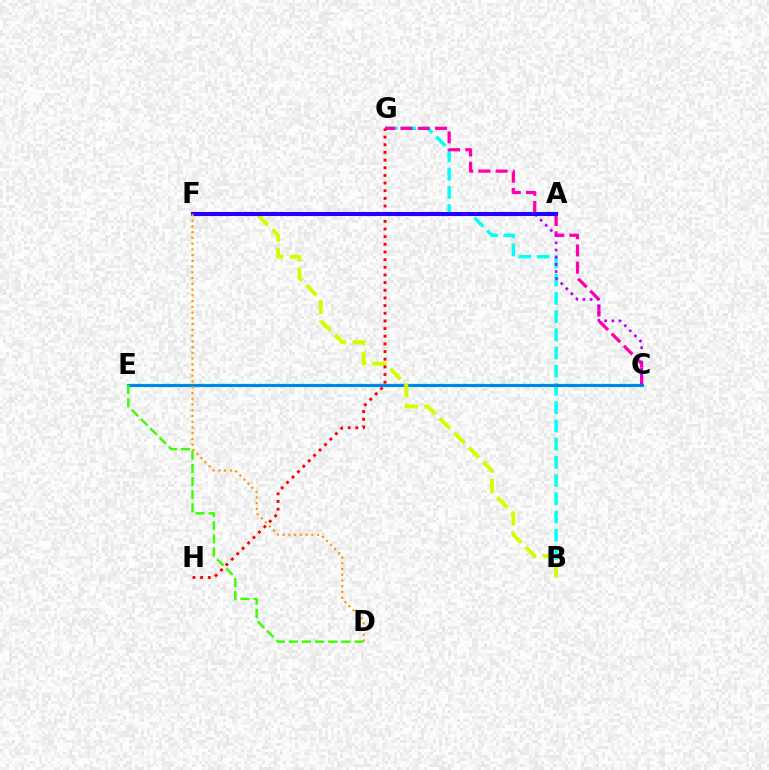{('B', 'G'): [{'color': '#00fff6', 'line_style': 'dashed', 'thickness': 2.48}], ('C', 'E'): [{'color': '#00ff5c', 'line_style': 'solid', 'thickness': 2.4}, {'color': '#0074ff', 'line_style': 'solid', 'thickness': 1.84}], ('C', 'G'): [{'color': '#ff00ac', 'line_style': 'dashed', 'thickness': 2.34}], ('C', 'F'): [{'color': '#b900ff', 'line_style': 'dotted', 'thickness': 1.95}], ('B', 'F'): [{'color': '#d1ff00', 'line_style': 'dashed', 'thickness': 2.79}], ('G', 'H'): [{'color': '#ff0000', 'line_style': 'dotted', 'thickness': 2.08}], ('D', 'E'): [{'color': '#3dff00', 'line_style': 'dashed', 'thickness': 1.78}], ('A', 'F'): [{'color': '#2500ff', 'line_style': 'solid', 'thickness': 2.94}], ('D', 'F'): [{'color': '#ff9400', 'line_style': 'dotted', 'thickness': 1.56}]}